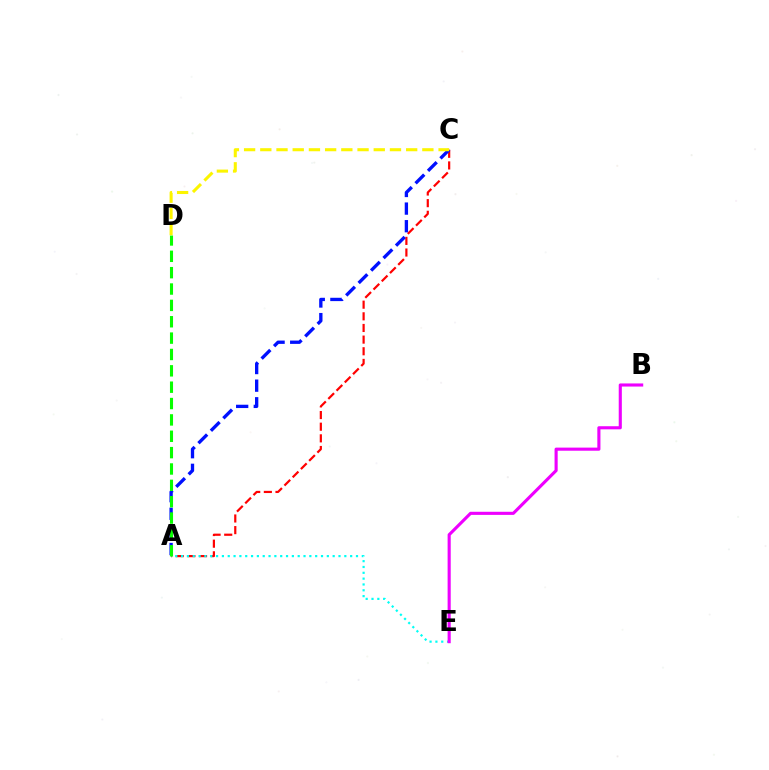{('A', 'C'): [{'color': '#ff0000', 'line_style': 'dashed', 'thickness': 1.58}, {'color': '#0010ff', 'line_style': 'dashed', 'thickness': 2.39}], ('A', 'E'): [{'color': '#00fff6', 'line_style': 'dotted', 'thickness': 1.58}], ('B', 'E'): [{'color': '#ee00ff', 'line_style': 'solid', 'thickness': 2.24}], ('A', 'D'): [{'color': '#08ff00', 'line_style': 'dashed', 'thickness': 2.22}], ('C', 'D'): [{'color': '#fcf500', 'line_style': 'dashed', 'thickness': 2.2}]}